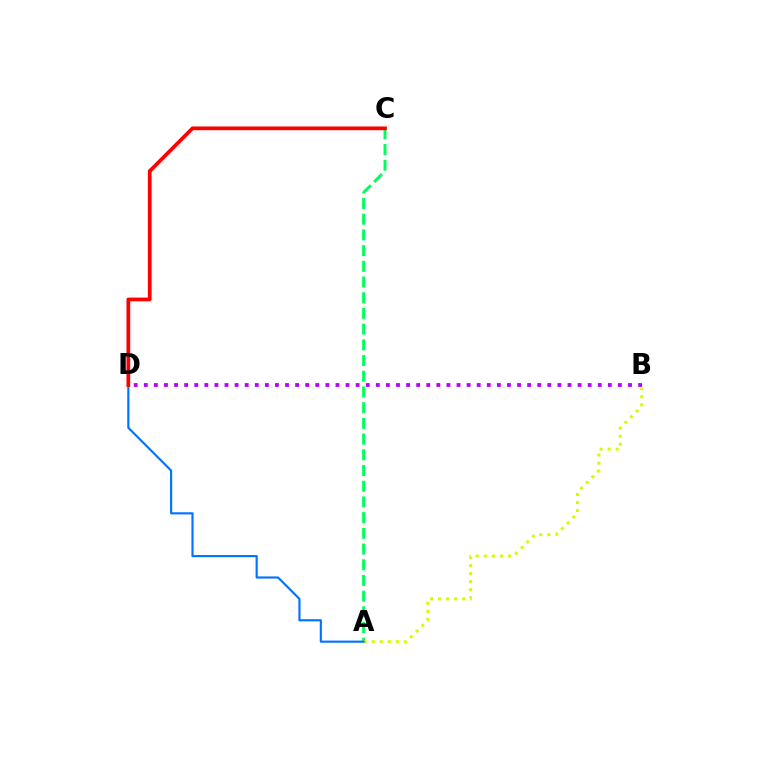{('A', 'C'): [{'color': '#00ff5c', 'line_style': 'dashed', 'thickness': 2.13}], ('B', 'D'): [{'color': '#b900ff', 'line_style': 'dotted', 'thickness': 2.74}], ('A', 'B'): [{'color': '#d1ff00', 'line_style': 'dotted', 'thickness': 2.19}], ('A', 'D'): [{'color': '#0074ff', 'line_style': 'solid', 'thickness': 1.55}], ('C', 'D'): [{'color': '#ff0000', 'line_style': 'solid', 'thickness': 2.68}]}